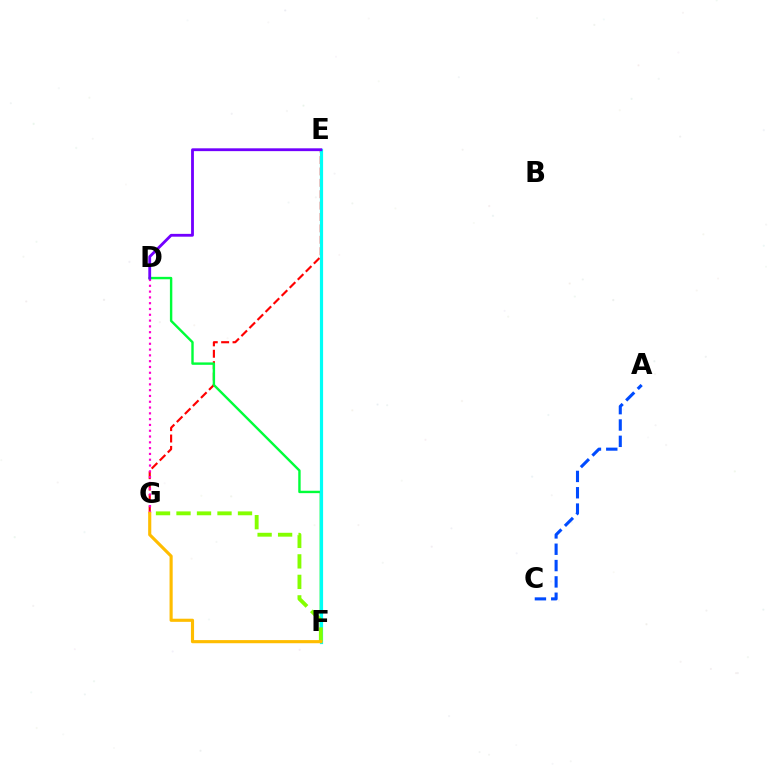{('A', 'C'): [{'color': '#004bff', 'line_style': 'dashed', 'thickness': 2.22}], ('E', 'G'): [{'color': '#ff0000', 'line_style': 'dashed', 'thickness': 1.55}], ('D', 'G'): [{'color': '#ff00cf', 'line_style': 'dotted', 'thickness': 1.58}], ('D', 'F'): [{'color': '#00ff39', 'line_style': 'solid', 'thickness': 1.73}], ('E', 'F'): [{'color': '#00fff6', 'line_style': 'solid', 'thickness': 2.3}], ('D', 'E'): [{'color': '#7200ff', 'line_style': 'solid', 'thickness': 2.03}], ('F', 'G'): [{'color': '#84ff00', 'line_style': 'dashed', 'thickness': 2.78}, {'color': '#ffbd00', 'line_style': 'solid', 'thickness': 2.25}]}